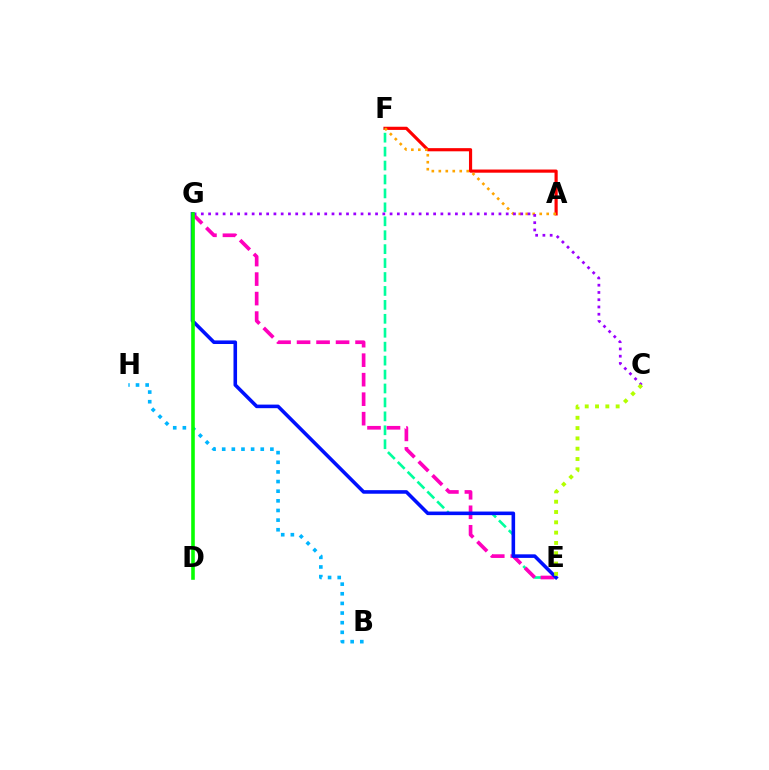{('A', 'F'): [{'color': '#ff0000', 'line_style': 'solid', 'thickness': 2.28}, {'color': '#ffa500', 'line_style': 'dotted', 'thickness': 1.9}], ('E', 'F'): [{'color': '#00ff9d', 'line_style': 'dashed', 'thickness': 1.89}], ('E', 'G'): [{'color': '#ff00bd', 'line_style': 'dashed', 'thickness': 2.65}, {'color': '#0010ff', 'line_style': 'solid', 'thickness': 2.57}], ('B', 'H'): [{'color': '#00b5ff', 'line_style': 'dotted', 'thickness': 2.62}], ('C', 'G'): [{'color': '#9b00ff', 'line_style': 'dotted', 'thickness': 1.97}], ('D', 'G'): [{'color': '#08ff00', 'line_style': 'solid', 'thickness': 2.58}], ('C', 'E'): [{'color': '#b3ff00', 'line_style': 'dotted', 'thickness': 2.8}]}